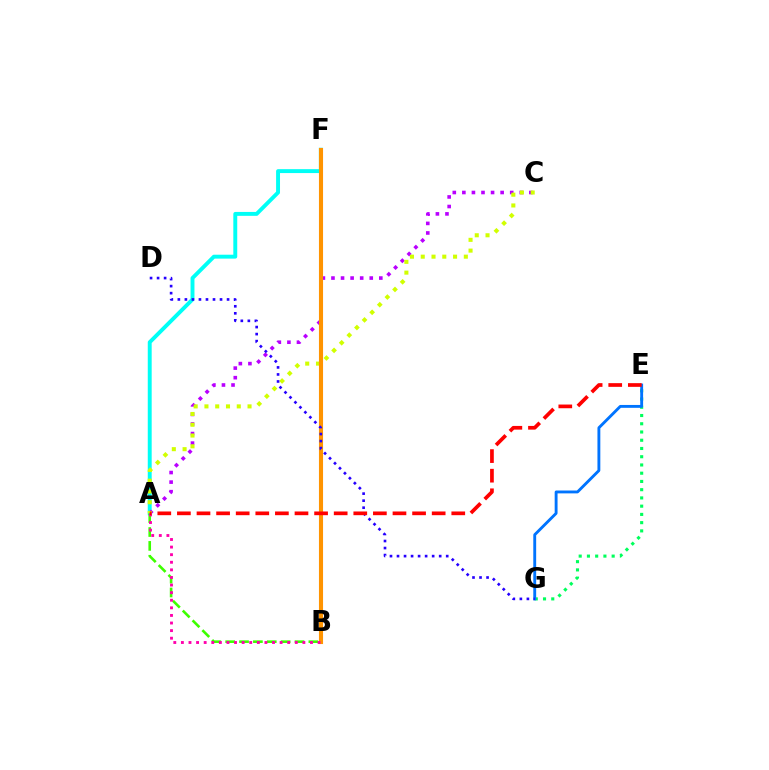{('A', 'F'): [{'color': '#00fff6', 'line_style': 'solid', 'thickness': 2.82}], ('A', 'C'): [{'color': '#b900ff', 'line_style': 'dotted', 'thickness': 2.6}, {'color': '#d1ff00', 'line_style': 'dotted', 'thickness': 2.93}], ('A', 'B'): [{'color': '#3dff00', 'line_style': 'dashed', 'thickness': 1.88}, {'color': '#ff00ac', 'line_style': 'dotted', 'thickness': 2.06}], ('E', 'G'): [{'color': '#00ff5c', 'line_style': 'dotted', 'thickness': 2.24}, {'color': '#0074ff', 'line_style': 'solid', 'thickness': 2.07}], ('B', 'F'): [{'color': '#ff9400', 'line_style': 'solid', 'thickness': 2.95}], ('D', 'G'): [{'color': '#2500ff', 'line_style': 'dotted', 'thickness': 1.91}], ('A', 'E'): [{'color': '#ff0000', 'line_style': 'dashed', 'thickness': 2.66}]}